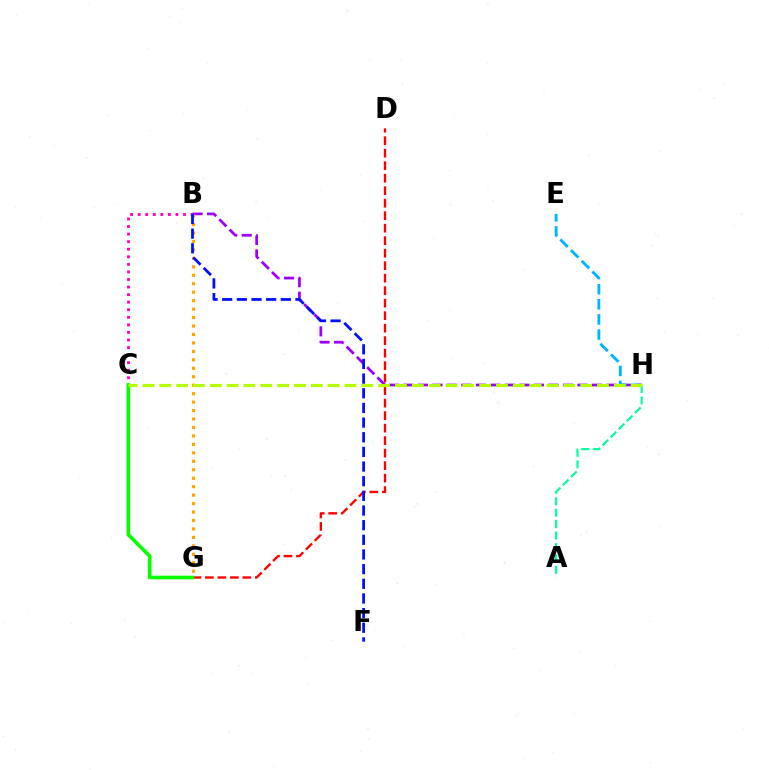{('A', 'H'): [{'color': '#00ff9d', 'line_style': 'dashed', 'thickness': 1.55}], ('B', 'C'): [{'color': '#ff00bd', 'line_style': 'dotted', 'thickness': 2.05}], ('B', 'H'): [{'color': '#9b00ff', 'line_style': 'dashed', 'thickness': 1.97}], ('E', 'H'): [{'color': '#00b5ff', 'line_style': 'dashed', 'thickness': 2.05}], ('D', 'G'): [{'color': '#ff0000', 'line_style': 'dashed', 'thickness': 1.7}], ('B', 'G'): [{'color': '#ffa500', 'line_style': 'dotted', 'thickness': 2.3}], ('C', 'G'): [{'color': '#08ff00', 'line_style': 'solid', 'thickness': 2.62}], ('C', 'H'): [{'color': '#b3ff00', 'line_style': 'dashed', 'thickness': 2.29}], ('B', 'F'): [{'color': '#0010ff', 'line_style': 'dashed', 'thickness': 1.99}]}